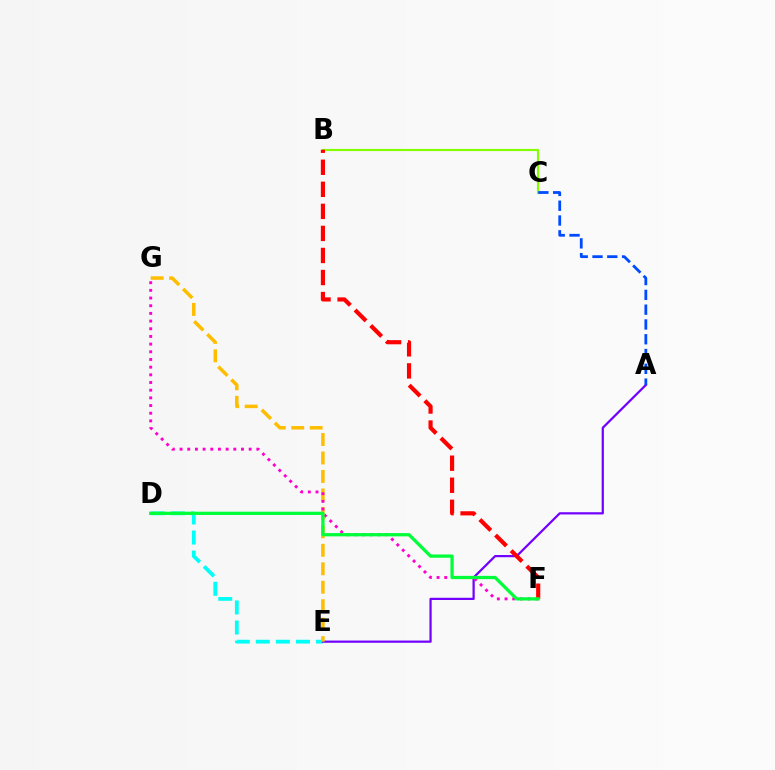{('B', 'C'): [{'color': '#84ff00', 'line_style': 'solid', 'thickness': 1.56}], ('D', 'E'): [{'color': '#00fff6', 'line_style': 'dashed', 'thickness': 2.73}], ('A', 'E'): [{'color': '#7200ff', 'line_style': 'solid', 'thickness': 1.6}], ('E', 'G'): [{'color': '#ffbd00', 'line_style': 'dashed', 'thickness': 2.51}], ('A', 'C'): [{'color': '#004bff', 'line_style': 'dashed', 'thickness': 2.01}], ('F', 'G'): [{'color': '#ff00cf', 'line_style': 'dotted', 'thickness': 2.09}], ('B', 'F'): [{'color': '#ff0000', 'line_style': 'dashed', 'thickness': 3.0}], ('D', 'F'): [{'color': '#00ff39', 'line_style': 'solid', 'thickness': 2.35}]}